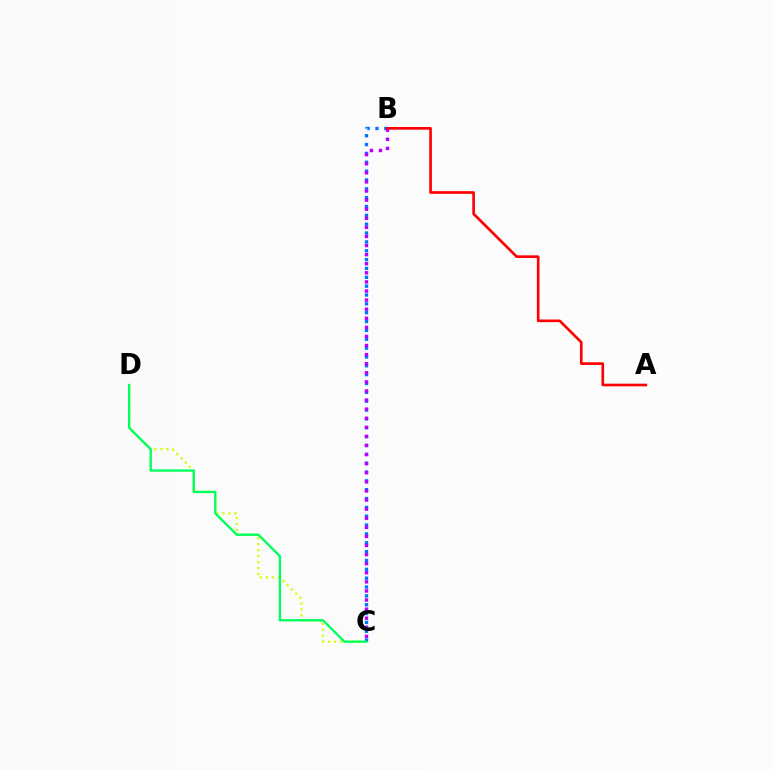{('C', 'D'): [{'color': '#d1ff00', 'line_style': 'dotted', 'thickness': 1.63}, {'color': '#00ff5c', 'line_style': 'solid', 'thickness': 1.68}], ('B', 'C'): [{'color': '#0074ff', 'line_style': 'dotted', 'thickness': 2.4}, {'color': '#b900ff', 'line_style': 'dotted', 'thickness': 2.47}], ('A', 'B'): [{'color': '#ff0000', 'line_style': 'solid', 'thickness': 1.91}]}